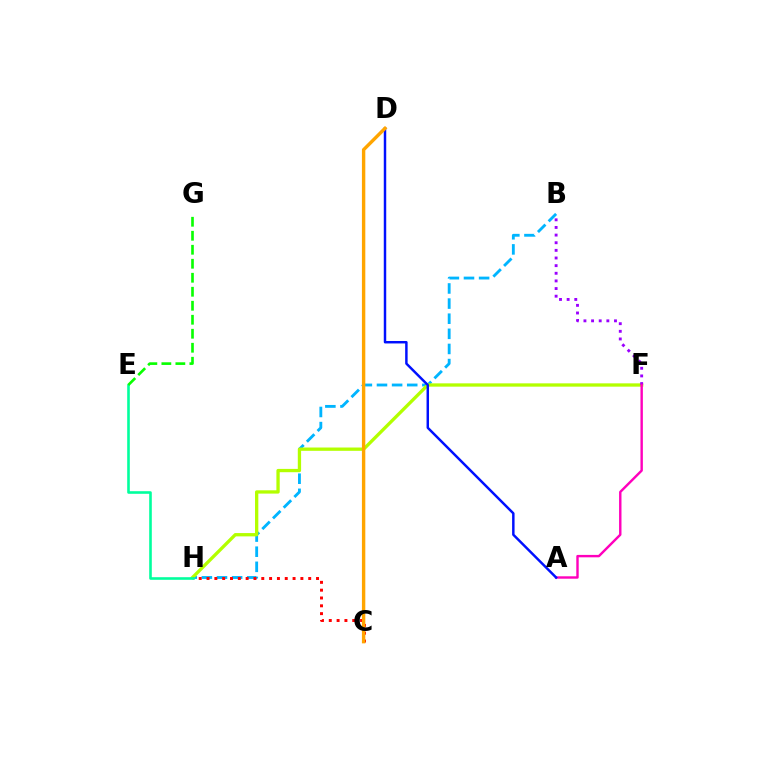{('B', 'H'): [{'color': '#00b5ff', 'line_style': 'dashed', 'thickness': 2.05}], ('F', 'H'): [{'color': '#b3ff00', 'line_style': 'solid', 'thickness': 2.38}], ('C', 'H'): [{'color': '#ff0000', 'line_style': 'dotted', 'thickness': 2.13}], ('B', 'F'): [{'color': '#9b00ff', 'line_style': 'dotted', 'thickness': 2.08}], ('E', 'H'): [{'color': '#00ff9d', 'line_style': 'solid', 'thickness': 1.87}], ('A', 'F'): [{'color': '#ff00bd', 'line_style': 'solid', 'thickness': 1.74}], ('E', 'G'): [{'color': '#08ff00', 'line_style': 'dashed', 'thickness': 1.9}], ('A', 'D'): [{'color': '#0010ff', 'line_style': 'solid', 'thickness': 1.77}], ('C', 'D'): [{'color': '#ffa500', 'line_style': 'solid', 'thickness': 2.44}]}